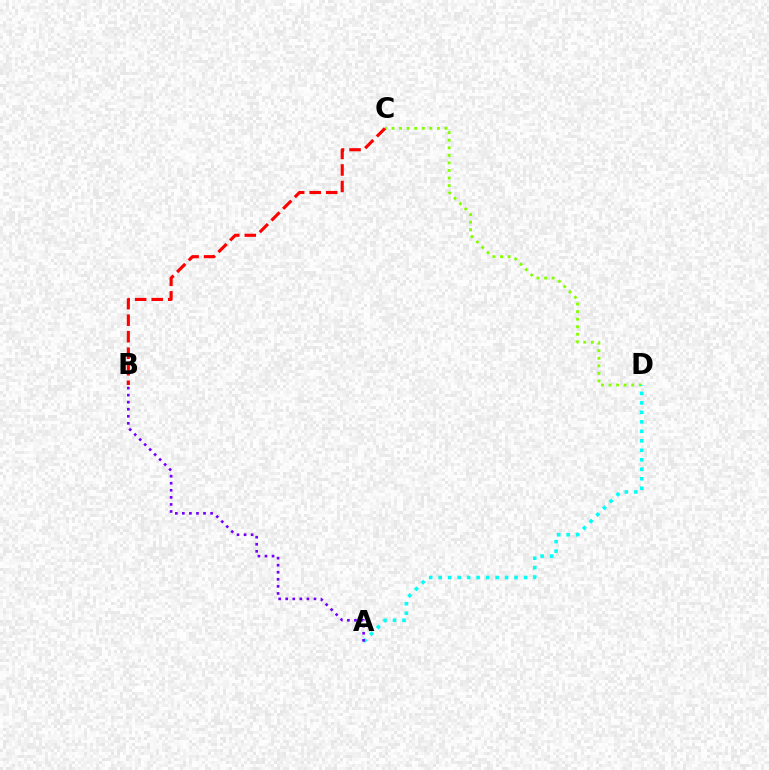{('C', 'D'): [{'color': '#84ff00', 'line_style': 'dotted', 'thickness': 2.05}], ('A', 'D'): [{'color': '#00fff6', 'line_style': 'dotted', 'thickness': 2.58}], ('A', 'B'): [{'color': '#7200ff', 'line_style': 'dotted', 'thickness': 1.92}], ('B', 'C'): [{'color': '#ff0000', 'line_style': 'dashed', 'thickness': 2.24}]}